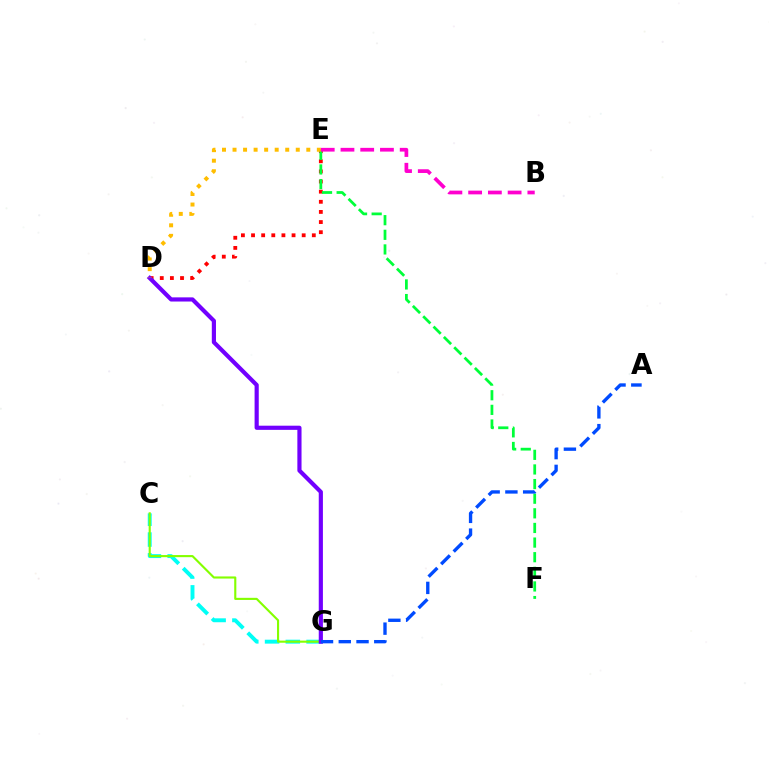{('D', 'E'): [{'color': '#ff0000', 'line_style': 'dotted', 'thickness': 2.75}, {'color': '#ffbd00', 'line_style': 'dotted', 'thickness': 2.86}], ('C', 'G'): [{'color': '#00fff6', 'line_style': 'dashed', 'thickness': 2.82}, {'color': '#84ff00', 'line_style': 'solid', 'thickness': 1.53}], ('D', 'G'): [{'color': '#7200ff', 'line_style': 'solid', 'thickness': 3.0}], ('E', 'F'): [{'color': '#00ff39', 'line_style': 'dashed', 'thickness': 1.99}], ('A', 'G'): [{'color': '#004bff', 'line_style': 'dashed', 'thickness': 2.41}], ('B', 'E'): [{'color': '#ff00cf', 'line_style': 'dashed', 'thickness': 2.68}]}